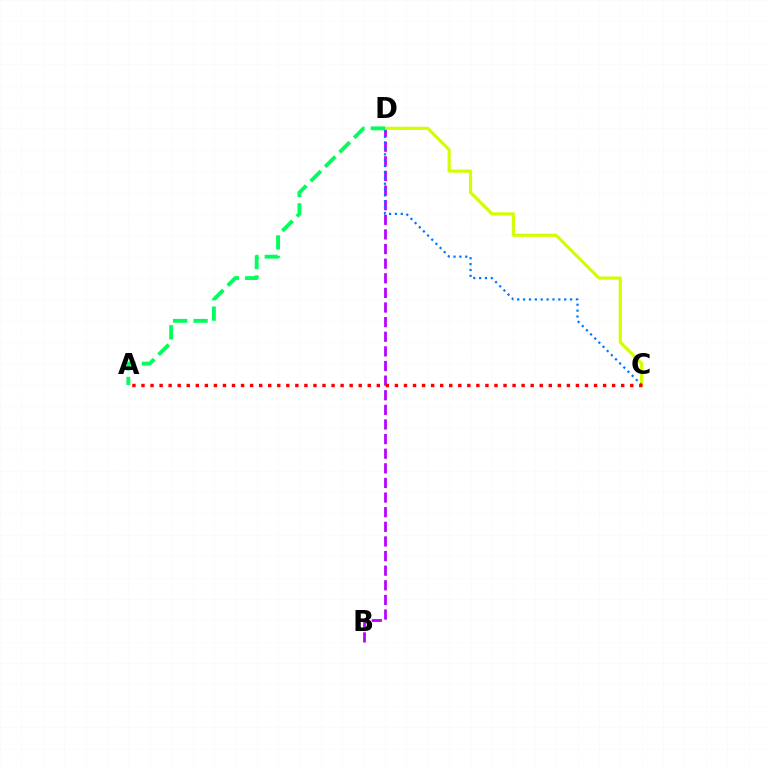{('B', 'D'): [{'color': '#b900ff', 'line_style': 'dashed', 'thickness': 1.99}], ('C', 'D'): [{'color': '#d1ff00', 'line_style': 'solid', 'thickness': 2.29}, {'color': '#0074ff', 'line_style': 'dotted', 'thickness': 1.6}], ('A', 'D'): [{'color': '#00ff5c', 'line_style': 'dashed', 'thickness': 2.78}], ('A', 'C'): [{'color': '#ff0000', 'line_style': 'dotted', 'thickness': 2.46}]}